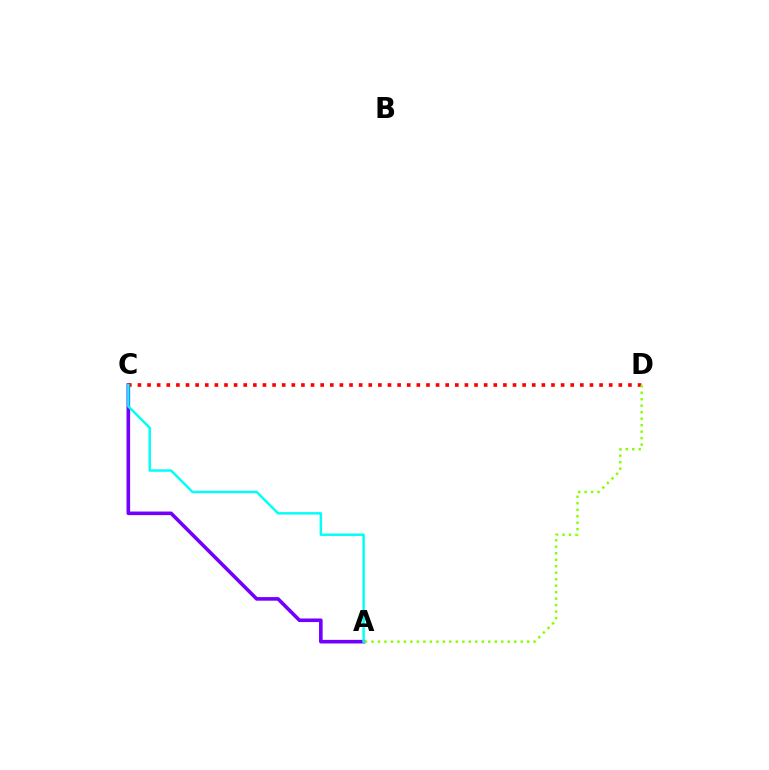{('A', 'C'): [{'color': '#7200ff', 'line_style': 'solid', 'thickness': 2.59}, {'color': '#00fff6', 'line_style': 'solid', 'thickness': 1.76}], ('C', 'D'): [{'color': '#ff0000', 'line_style': 'dotted', 'thickness': 2.61}], ('A', 'D'): [{'color': '#84ff00', 'line_style': 'dotted', 'thickness': 1.76}]}